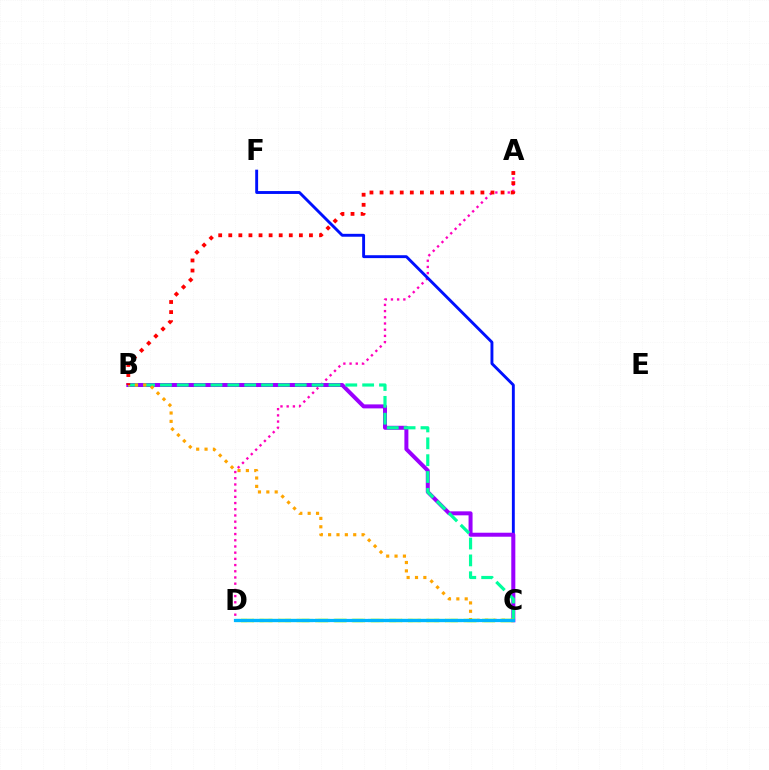{('A', 'D'): [{'color': '#ff00bd', 'line_style': 'dotted', 'thickness': 1.68}], ('C', 'D'): [{'color': '#08ff00', 'line_style': 'dashed', 'thickness': 2.25}, {'color': '#b3ff00', 'line_style': 'dashed', 'thickness': 2.52}, {'color': '#00b5ff', 'line_style': 'solid', 'thickness': 2.32}], ('C', 'F'): [{'color': '#0010ff', 'line_style': 'solid', 'thickness': 2.08}], ('B', 'C'): [{'color': '#9b00ff', 'line_style': 'solid', 'thickness': 2.87}, {'color': '#00ff9d', 'line_style': 'dashed', 'thickness': 2.29}, {'color': '#ffa500', 'line_style': 'dotted', 'thickness': 2.27}], ('A', 'B'): [{'color': '#ff0000', 'line_style': 'dotted', 'thickness': 2.74}]}